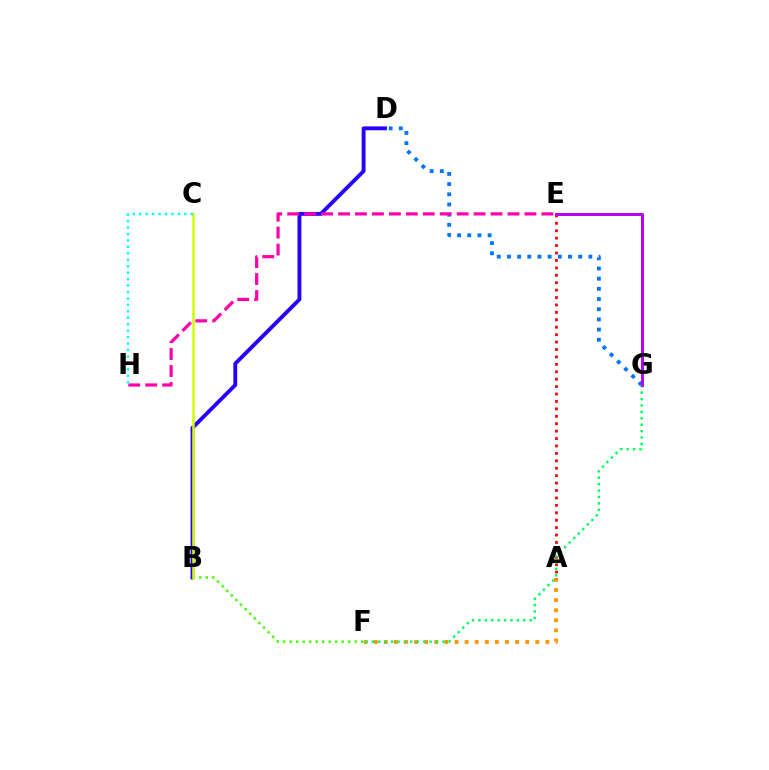{('A', 'F'): [{'color': '#ff9400', 'line_style': 'dotted', 'thickness': 2.74}], ('B', 'F'): [{'color': '#3dff00', 'line_style': 'dotted', 'thickness': 1.77}], ('A', 'E'): [{'color': '#ff0000', 'line_style': 'dotted', 'thickness': 2.02}], ('D', 'G'): [{'color': '#0074ff', 'line_style': 'dotted', 'thickness': 2.77}], ('B', 'D'): [{'color': '#2500ff', 'line_style': 'solid', 'thickness': 2.78}], ('F', 'G'): [{'color': '#00ff5c', 'line_style': 'dotted', 'thickness': 1.74}], ('E', 'G'): [{'color': '#b900ff', 'line_style': 'solid', 'thickness': 2.15}], ('B', 'C'): [{'color': '#d1ff00', 'line_style': 'solid', 'thickness': 1.83}], ('E', 'H'): [{'color': '#ff00ac', 'line_style': 'dashed', 'thickness': 2.3}], ('C', 'H'): [{'color': '#00fff6', 'line_style': 'dotted', 'thickness': 1.75}]}